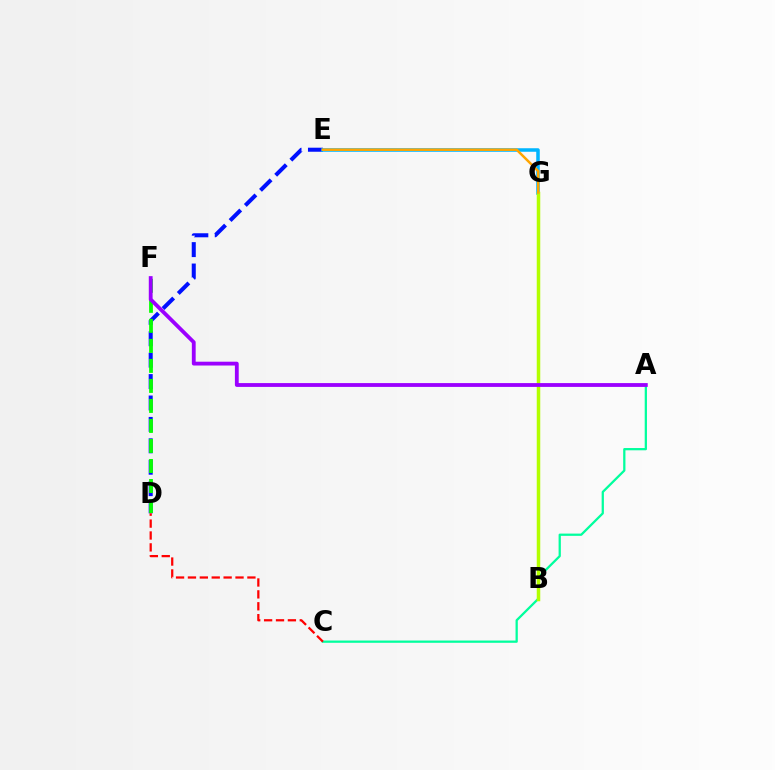{('D', 'E'): [{'color': '#0010ff', 'line_style': 'dashed', 'thickness': 2.91}], ('E', 'G'): [{'color': '#00b5ff', 'line_style': 'solid', 'thickness': 2.54}, {'color': '#ffa500', 'line_style': 'solid', 'thickness': 1.79}], ('A', 'C'): [{'color': '#00ff9d', 'line_style': 'solid', 'thickness': 1.63}], ('D', 'F'): [{'color': '#08ff00', 'line_style': 'dashed', 'thickness': 2.72}], ('B', 'G'): [{'color': '#ff00bd', 'line_style': 'dashed', 'thickness': 1.84}, {'color': '#b3ff00', 'line_style': 'solid', 'thickness': 2.52}], ('A', 'F'): [{'color': '#9b00ff', 'line_style': 'solid', 'thickness': 2.75}], ('C', 'D'): [{'color': '#ff0000', 'line_style': 'dashed', 'thickness': 1.62}]}